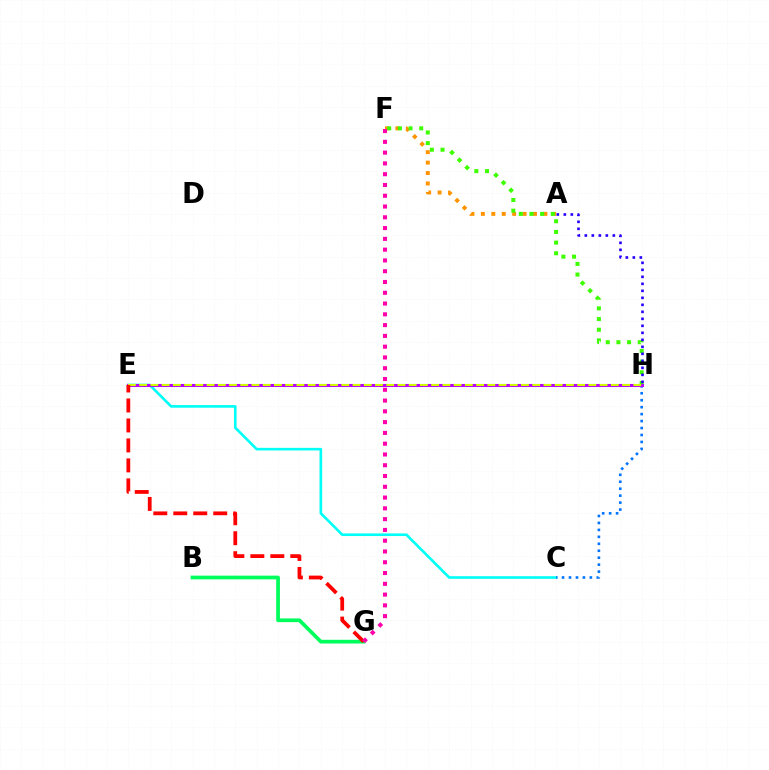{('A', 'F'): [{'color': '#ff9400', 'line_style': 'dotted', 'thickness': 2.83}], ('C', 'E'): [{'color': '#00fff6', 'line_style': 'solid', 'thickness': 1.89}], ('F', 'H'): [{'color': '#3dff00', 'line_style': 'dotted', 'thickness': 2.9}], ('C', 'H'): [{'color': '#0074ff', 'line_style': 'dotted', 'thickness': 1.89}], ('B', 'G'): [{'color': '#00ff5c', 'line_style': 'solid', 'thickness': 2.69}], ('A', 'H'): [{'color': '#2500ff', 'line_style': 'dotted', 'thickness': 1.9}], ('E', 'H'): [{'color': '#b900ff', 'line_style': 'solid', 'thickness': 2.19}, {'color': '#d1ff00', 'line_style': 'dashed', 'thickness': 1.53}], ('E', 'G'): [{'color': '#ff0000', 'line_style': 'dashed', 'thickness': 2.71}], ('F', 'G'): [{'color': '#ff00ac', 'line_style': 'dotted', 'thickness': 2.93}]}